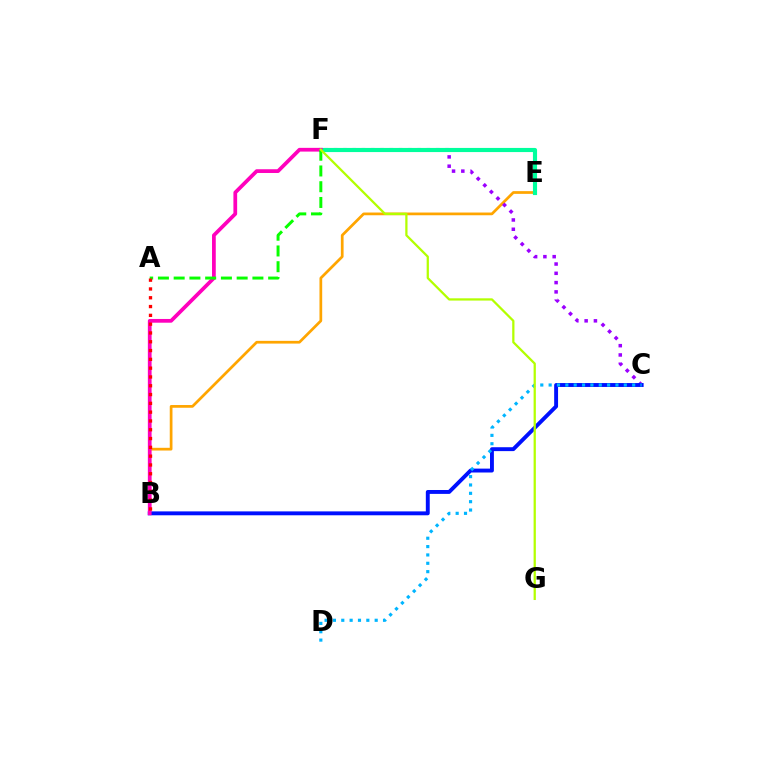{('B', 'E'): [{'color': '#ffa500', 'line_style': 'solid', 'thickness': 1.96}], ('C', 'F'): [{'color': '#9b00ff', 'line_style': 'dotted', 'thickness': 2.52}], ('E', 'F'): [{'color': '#00ff9d', 'line_style': 'solid', 'thickness': 2.98}], ('B', 'C'): [{'color': '#0010ff', 'line_style': 'solid', 'thickness': 2.8}], ('C', 'D'): [{'color': '#00b5ff', 'line_style': 'dotted', 'thickness': 2.27}], ('B', 'F'): [{'color': '#ff00bd', 'line_style': 'solid', 'thickness': 2.69}], ('A', 'F'): [{'color': '#08ff00', 'line_style': 'dashed', 'thickness': 2.14}], ('F', 'G'): [{'color': '#b3ff00', 'line_style': 'solid', 'thickness': 1.62}], ('A', 'B'): [{'color': '#ff0000', 'line_style': 'dotted', 'thickness': 2.39}]}